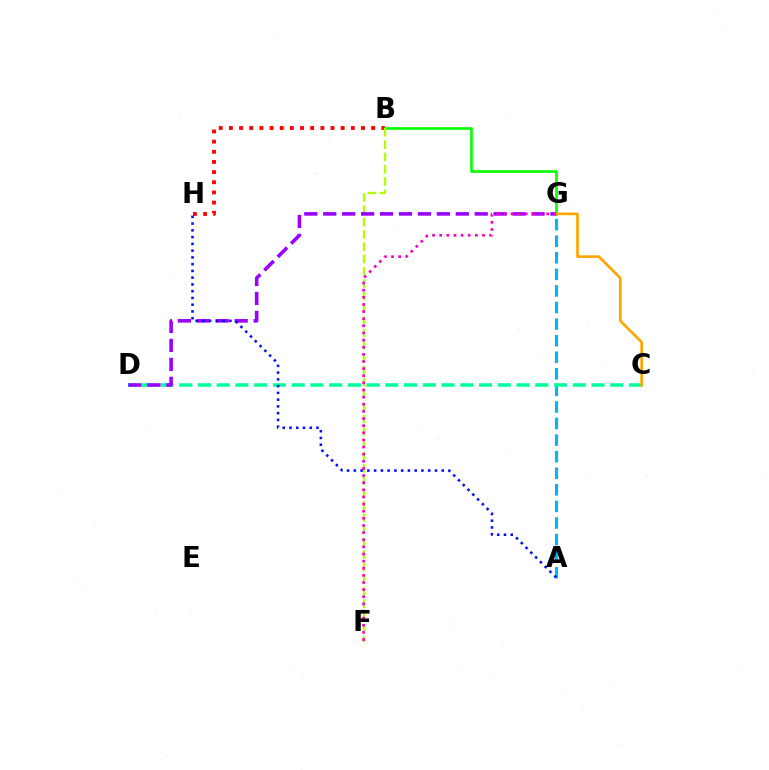{('B', 'H'): [{'color': '#ff0000', 'line_style': 'dotted', 'thickness': 2.76}], ('B', 'G'): [{'color': '#08ff00', 'line_style': 'solid', 'thickness': 1.91}], ('B', 'F'): [{'color': '#b3ff00', 'line_style': 'dashed', 'thickness': 1.67}], ('A', 'G'): [{'color': '#00b5ff', 'line_style': 'dashed', 'thickness': 2.25}], ('C', 'D'): [{'color': '#00ff9d', 'line_style': 'dashed', 'thickness': 2.55}], ('D', 'G'): [{'color': '#9b00ff', 'line_style': 'dashed', 'thickness': 2.57}], ('A', 'H'): [{'color': '#0010ff', 'line_style': 'dotted', 'thickness': 1.84}], ('C', 'G'): [{'color': '#ffa500', 'line_style': 'solid', 'thickness': 1.93}], ('F', 'G'): [{'color': '#ff00bd', 'line_style': 'dotted', 'thickness': 1.94}]}